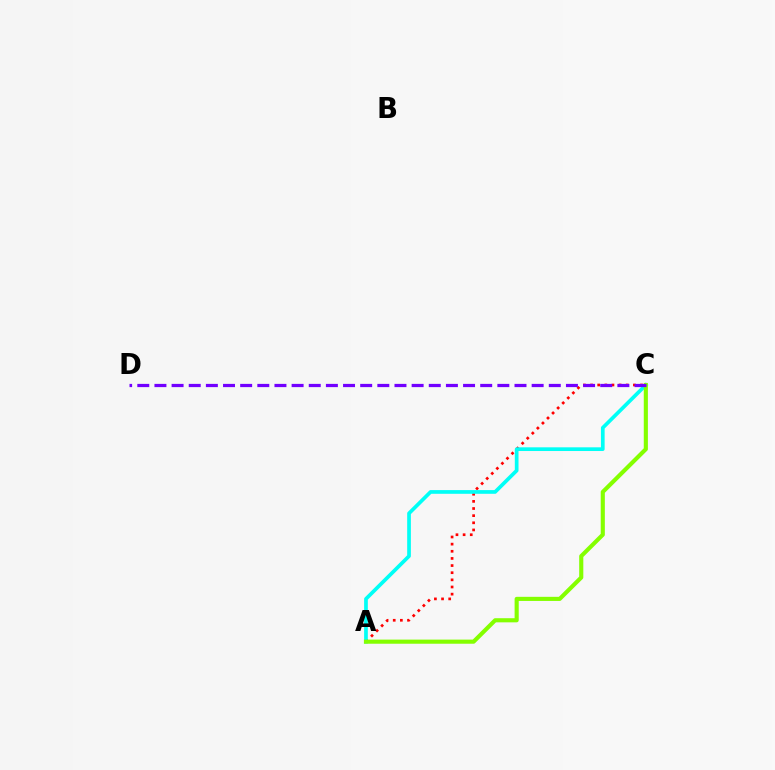{('A', 'C'): [{'color': '#ff0000', 'line_style': 'dotted', 'thickness': 1.94}, {'color': '#00fff6', 'line_style': 'solid', 'thickness': 2.66}, {'color': '#84ff00', 'line_style': 'solid', 'thickness': 2.97}], ('C', 'D'): [{'color': '#7200ff', 'line_style': 'dashed', 'thickness': 2.33}]}